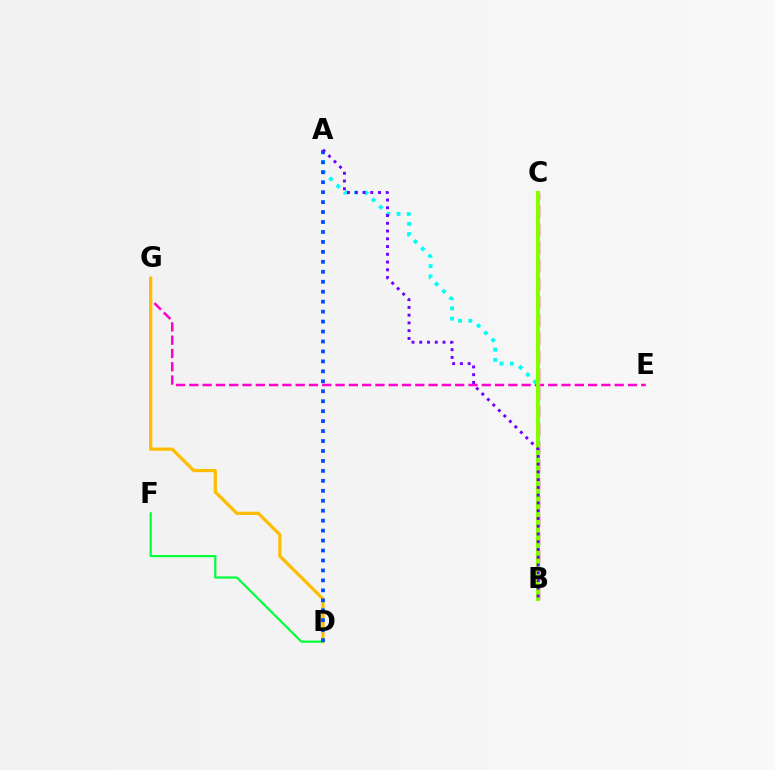{('B', 'C'): [{'color': '#ff0000', 'line_style': 'dashed', 'thickness': 2.47}, {'color': '#84ff00', 'line_style': 'solid', 'thickness': 2.93}], ('E', 'G'): [{'color': '#ff00cf', 'line_style': 'dashed', 'thickness': 1.81}], ('D', 'G'): [{'color': '#ffbd00', 'line_style': 'solid', 'thickness': 2.32}], ('A', 'B'): [{'color': '#00fff6', 'line_style': 'dotted', 'thickness': 2.78}, {'color': '#7200ff', 'line_style': 'dotted', 'thickness': 2.11}], ('D', 'F'): [{'color': '#00ff39', 'line_style': 'solid', 'thickness': 1.58}], ('A', 'D'): [{'color': '#004bff', 'line_style': 'dotted', 'thickness': 2.7}]}